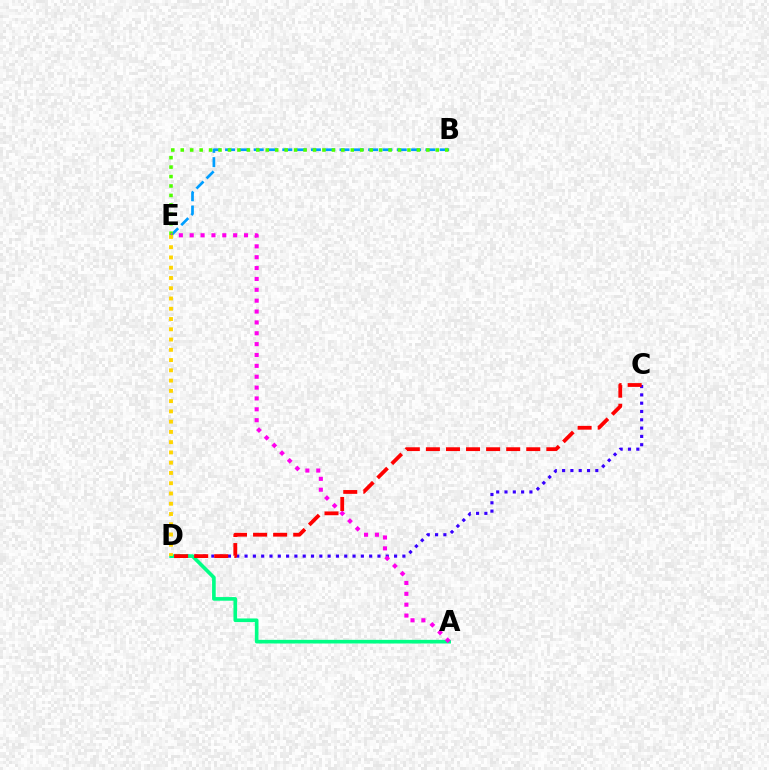{('B', 'E'): [{'color': '#009eff', 'line_style': 'dashed', 'thickness': 1.94}, {'color': '#4fff00', 'line_style': 'dotted', 'thickness': 2.57}], ('C', 'D'): [{'color': '#3700ff', 'line_style': 'dotted', 'thickness': 2.26}, {'color': '#ff0000', 'line_style': 'dashed', 'thickness': 2.73}], ('A', 'D'): [{'color': '#00ff86', 'line_style': 'solid', 'thickness': 2.62}], ('A', 'E'): [{'color': '#ff00ed', 'line_style': 'dotted', 'thickness': 2.95}], ('D', 'E'): [{'color': '#ffd500', 'line_style': 'dotted', 'thickness': 2.79}]}